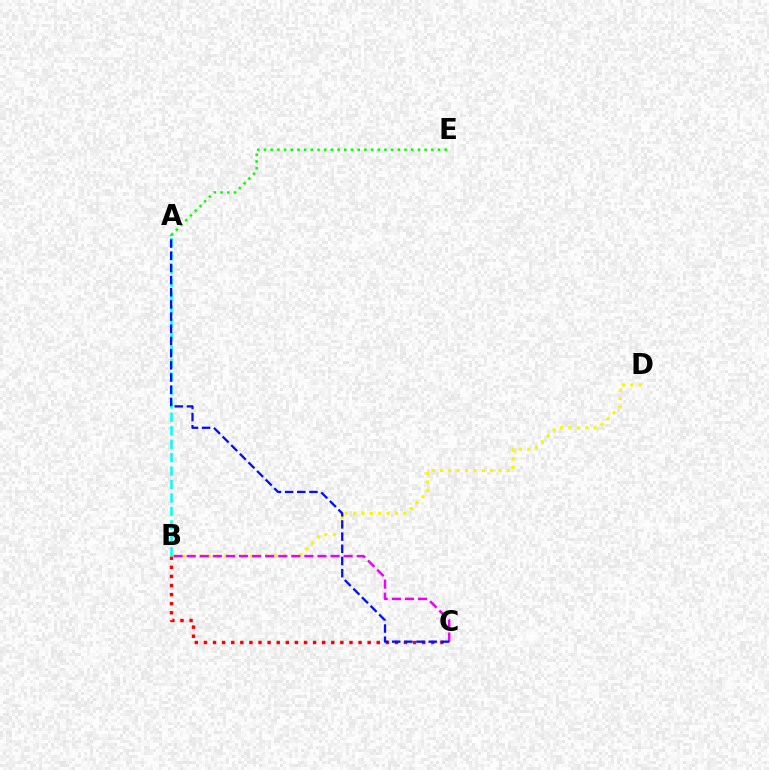{('B', 'C'): [{'color': '#ff0000', 'line_style': 'dotted', 'thickness': 2.47}, {'color': '#ee00ff', 'line_style': 'dashed', 'thickness': 1.78}], ('B', 'D'): [{'color': '#fcf500', 'line_style': 'dotted', 'thickness': 2.27}], ('A', 'E'): [{'color': '#08ff00', 'line_style': 'dotted', 'thickness': 1.82}], ('A', 'B'): [{'color': '#00fff6', 'line_style': 'dashed', 'thickness': 1.83}], ('A', 'C'): [{'color': '#0010ff', 'line_style': 'dashed', 'thickness': 1.65}]}